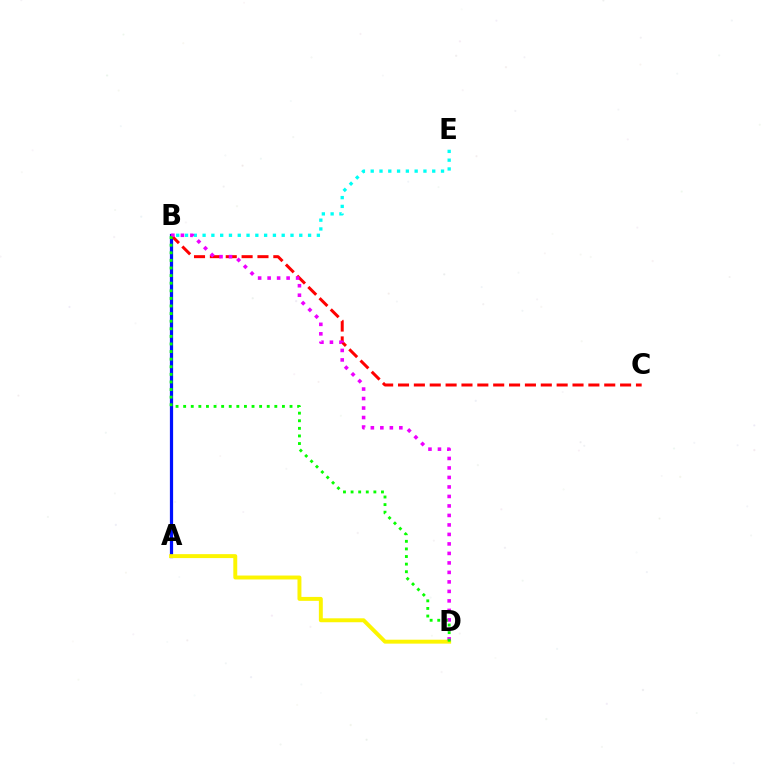{('A', 'B'): [{'color': '#0010ff', 'line_style': 'solid', 'thickness': 2.32}], ('A', 'D'): [{'color': '#fcf500', 'line_style': 'solid', 'thickness': 2.83}], ('B', 'E'): [{'color': '#00fff6', 'line_style': 'dotted', 'thickness': 2.39}], ('B', 'C'): [{'color': '#ff0000', 'line_style': 'dashed', 'thickness': 2.16}], ('B', 'D'): [{'color': '#ee00ff', 'line_style': 'dotted', 'thickness': 2.58}, {'color': '#08ff00', 'line_style': 'dotted', 'thickness': 2.06}]}